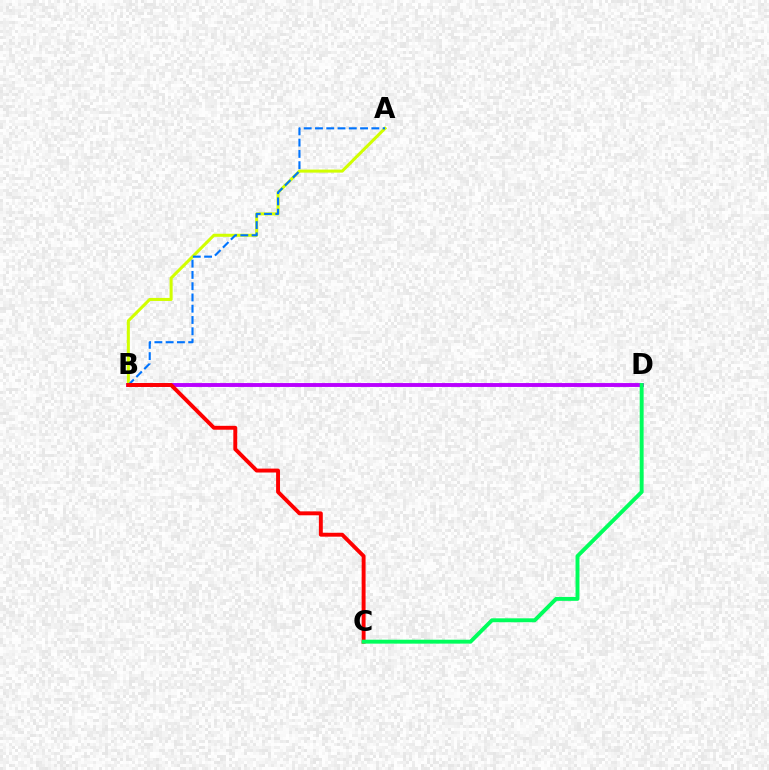{('B', 'D'): [{'color': '#b900ff', 'line_style': 'solid', 'thickness': 2.79}], ('A', 'B'): [{'color': '#d1ff00', 'line_style': 'solid', 'thickness': 2.19}, {'color': '#0074ff', 'line_style': 'dashed', 'thickness': 1.53}], ('B', 'C'): [{'color': '#ff0000', 'line_style': 'solid', 'thickness': 2.81}], ('C', 'D'): [{'color': '#00ff5c', 'line_style': 'solid', 'thickness': 2.82}]}